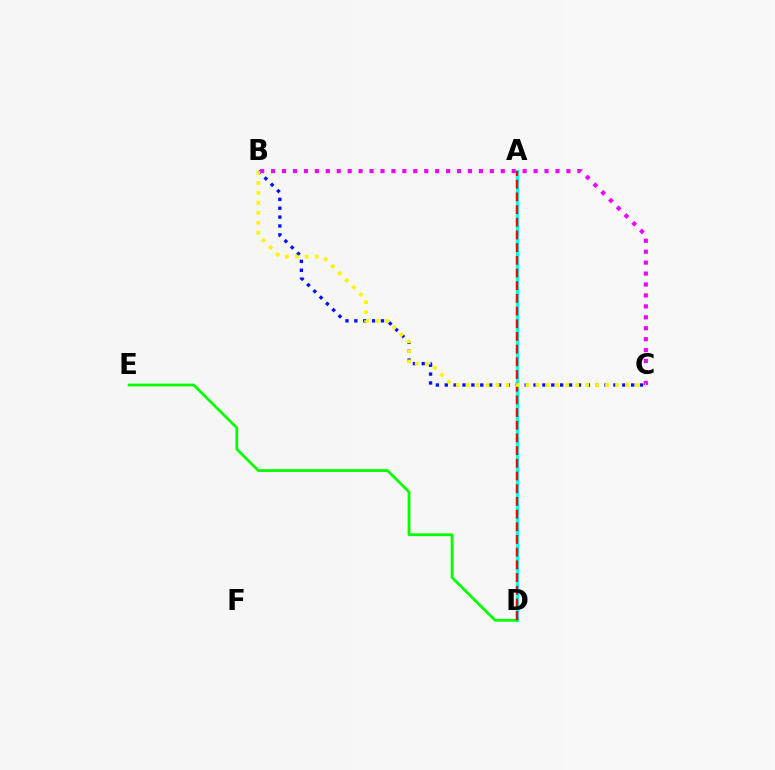{('B', 'C'): [{'color': '#0010ff', 'line_style': 'dotted', 'thickness': 2.41}, {'color': '#ee00ff', 'line_style': 'dotted', 'thickness': 2.97}, {'color': '#fcf500', 'line_style': 'dotted', 'thickness': 2.71}], ('A', 'D'): [{'color': '#00fff6', 'line_style': 'solid', 'thickness': 2.39}, {'color': '#ff0000', 'line_style': 'dashed', 'thickness': 1.72}], ('D', 'E'): [{'color': '#08ff00', 'line_style': 'solid', 'thickness': 2.02}]}